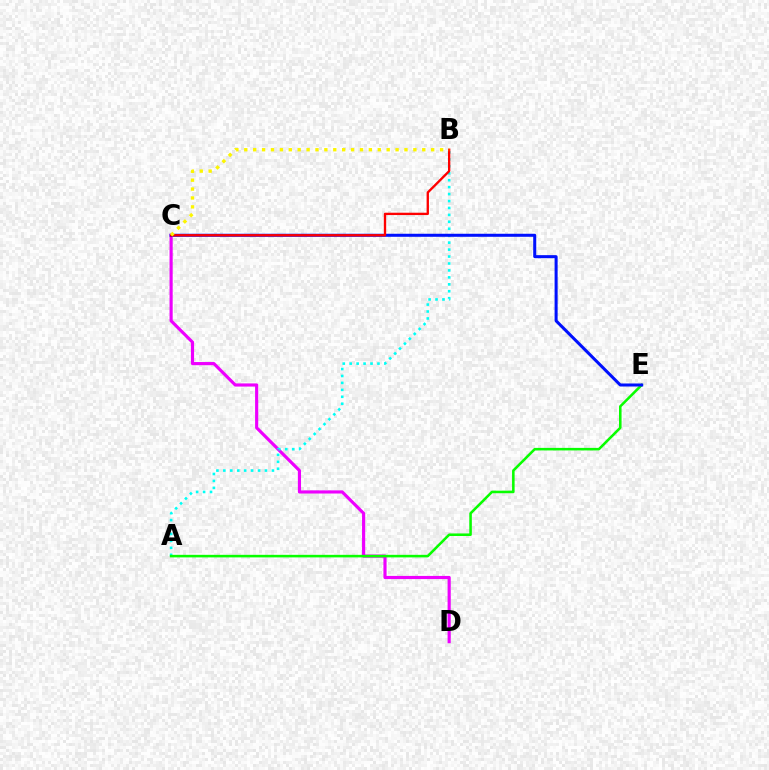{('C', 'D'): [{'color': '#ee00ff', 'line_style': 'solid', 'thickness': 2.27}], ('A', 'B'): [{'color': '#00fff6', 'line_style': 'dotted', 'thickness': 1.89}], ('A', 'E'): [{'color': '#08ff00', 'line_style': 'solid', 'thickness': 1.84}], ('C', 'E'): [{'color': '#0010ff', 'line_style': 'solid', 'thickness': 2.18}], ('B', 'C'): [{'color': '#ff0000', 'line_style': 'solid', 'thickness': 1.69}, {'color': '#fcf500', 'line_style': 'dotted', 'thickness': 2.42}]}